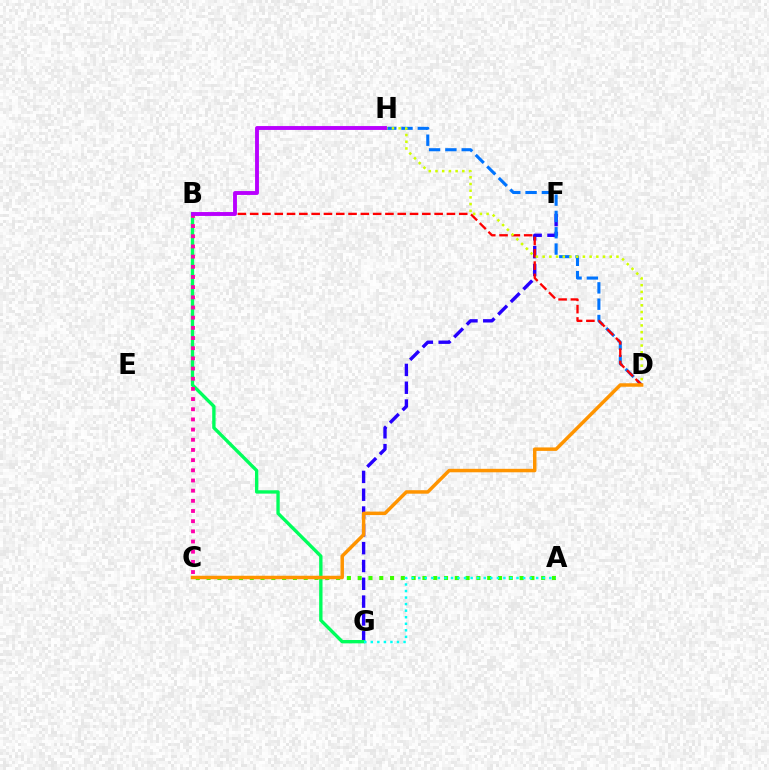{('F', 'G'): [{'color': '#2500ff', 'line_style': 'dashed', 'thickness': 2.42}], ('D', 'H'): [{'color': '#0074ff', 'line_style': 'dashed', 'thickness': 2.22}, {'color': '#d1ff00', 'line_style': 'dotted', 'thickness': 1.82}], ('A', 'C'): [{'color': '#3dff00', 'line_style': 'dotted', 'thickness': 2.93}], ('B', 'G'): [{'color': '#00ff5c', 'line_style': 'solid', 'thickness': 2.41}], ('B', 'D'): [{'color': '#ff0000', 'line_style': 'dashed', 'thickness': 1.67}], ('A', 'G'): [{'color': '#00fff6', 'line_style': 'dotted', 'thickness': 1.78}], ('B', 'C'): [{'color': '#ff00ac', 'line_style': 'dotted', 'thickness': 2.76}], ('B', 'H'): [{'color': '#b900ff', 'line_style': 'solid', 'thickness': 2.79}], ('C', 'D'): [{'color': '#ff9400', 'line_style': 'solid', 'thickness': 2.5}]}